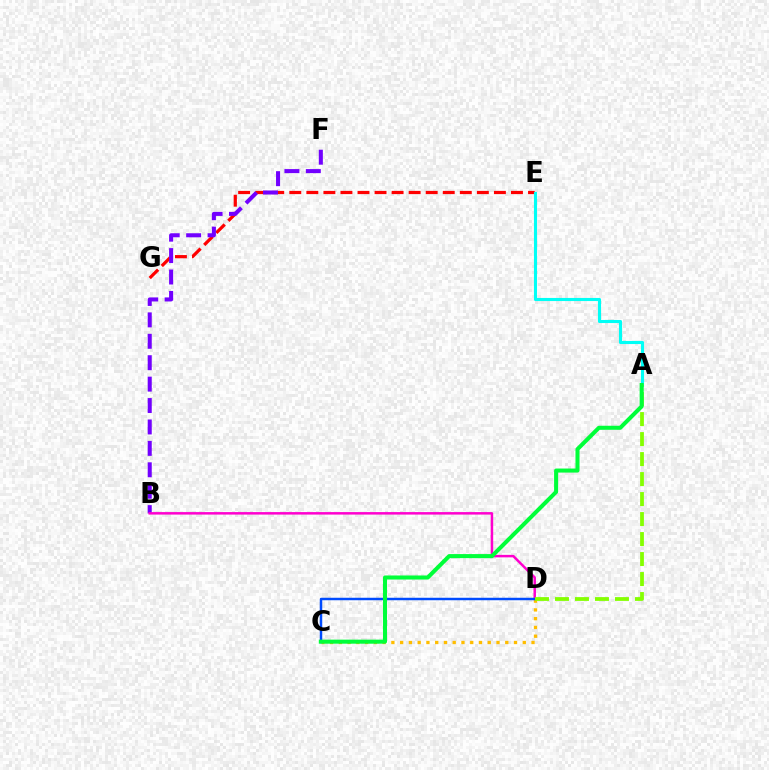{('E', 'G'): [{'color': '#ff0000', 'line_style': 'dashed', 'thickness': 2.32}], ('B', 'F'): [{'color': '#7200ff', 'line_style': 'dashed', 'thickness': 2.91}], ('C', 'D'): [{'color': '#ffbd00', 'line_style': 'dotted', 'thickness': 2.38}, {'color': '#004bff', 'line_style': 'solid', 'thickness': 1.78}], ('B', 'D'): [{'color': '#ff00cf', 'line_style': 'solid', 'thickness': 1.79}], ('A', 'E'): [{'color': '#00fff6', 'line_style': 'solid', 'thickness': 2.24}], ('A', 'D'): [{'color': '#84ff00', 'line_style': 'dashed', 'thickness': 2.72}], ('A', 'C'): [{'color': '#00ff39', 'line_style': 'solid', 'thickness': 2.92}]}